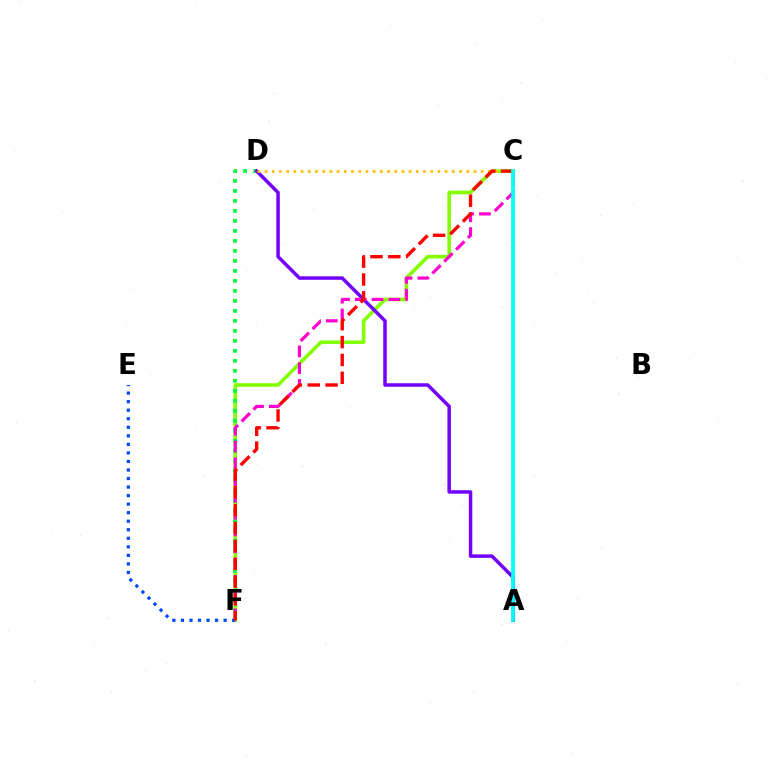{('C', 'F'): [{'color': '#84ff00', 'line_style': 'solid', 'thickness': 2.6}, {'color': '#ff00cf', 'line_style': 'dashed', 'thickness': 2.28}, {'color': '#ff0000', 'line_style': 'dashed', 'thickness': 2.43}], ('D', 'F'): [{'color': '#00ff39', 'line_style': 'dotted', 'thickness': 2.72}], ('A', 'D'): [{'color': '#7200ff', 'line_style': 'solid', 'thickness': 2.51}], ('E', 'F'): [{'color': '#004bff', 'line_style': 'dotted', 'thickness': 2.32}], ('C', 'D'): [{'color': '#ffbd00', 'line_style': 'dotted', 'thickness': 1.96}], ('A', 'C'): [{'color': '#00fff6', 'line_style': 'solid', 'thickness': 2.7}]}